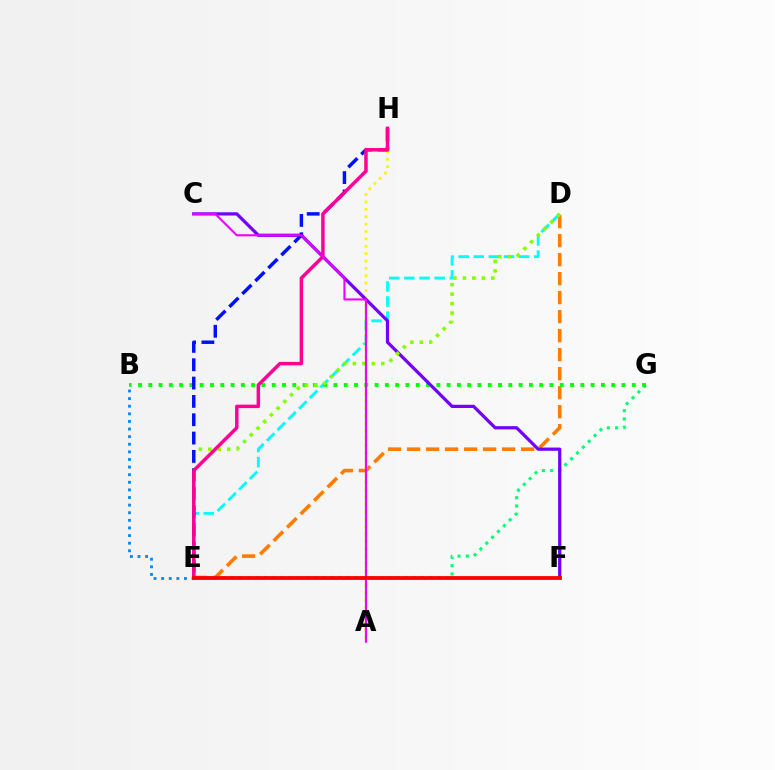{('D', 'E'): [{'color': '#ff7c00', 'line_style': 'dashed', 'thickness': 2.58}, {'color': '#00fff6', 'line_style': 'dashed', 'thickness': 2.05}, {'color': '#84ff00', 'line_style': 'dotted', 'thickness': 2.57}], ('A', 'H'): [{'color': '#fcf500', 'line_style': 'dotted', 'thickness': 2.01}], ('E', 'G'): [{'color': '#00ff74', 'line_style': 'dotted', 'thickness': 2.24}], ('B', 'G'): [{'color': '#08ff00', 'line_style': 'dotted', 'thickness': 2.8}], ('C', 'F'): [{'color': '#7200ff', 'line_style': 'solid', 'thickness': 2.33}], ('B', 'E'): [{'color': '#008cff', 'line_style': 'dotted', 'thickness': 2.07}], ('E', 'H'): [{'color': '#0010ff', 'line_style': 'dashed', 'thickness': 2.49}, {'color': '#ff0094', 'line_style': 'solid', 'thickness': 2.49}], ('A', 'C'): [{'color': '#ee00ff', 'line_style': 'solid', 'thickness': 1.51}], ('E', 'F'): [{'color': '#ff0000', 'line_style': 'solid', 'thickness': 2.74}]}